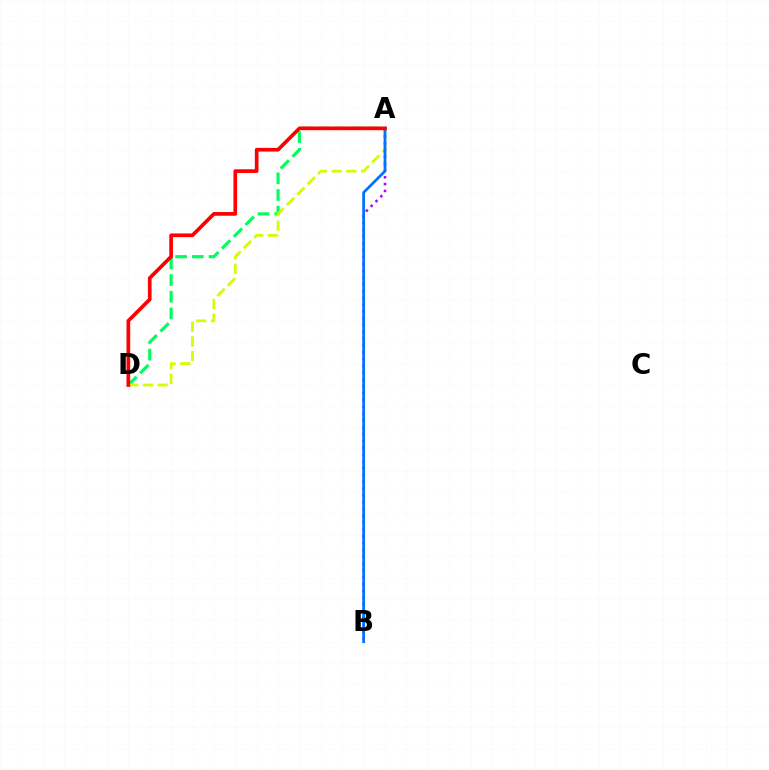{('A', 'D'): [{'color': '#00ff5c', 'line_style': 'dashed', 'thickness': 2.27}, {'color': '#d1ff00', 'line_style': 'dashed', 'thickness': 2.0}, {'color': '#ff0000', 'line_style': 'solid', 'thickness': 2.66}], ('A', 'B'): [{'color': '#b900ff', 'line_style': 'dotted', 'thickness': 1.85}, {'color': '#0074ff', 'line_style': 'solid', 'thickness': 1.98}]}